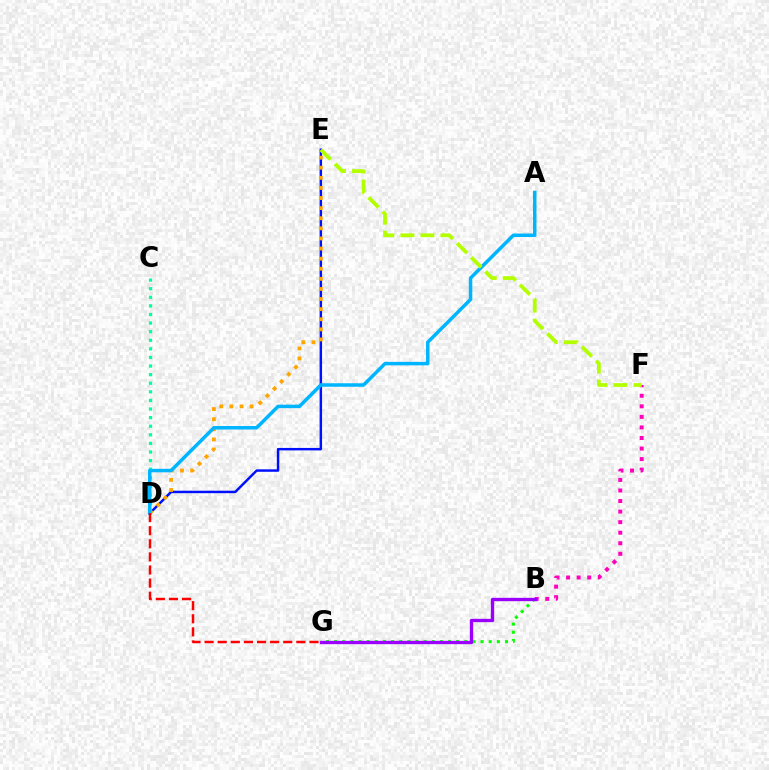{('D', 'E'): [{'color': '#0010ff', 'line_style': 'solid', 'thickness': 1.77}, {'color': '#ffa500', 'line_style': 'dotted', 'thickness': 2.74}], ('B', 'F'): [{'color': '#ff00bd', 'line_style': 'dotted', 'thickness': 2.87}], ('C', 'D'): [{'color': '#00ff9d', 'line_style': 'dotted', 'thickness': 2.33}], ('B', 'G'): [{'color': '#08ff00', 'line_style': 'dotted', 'thickness': 2.21}, {'color': '#9b00ff', 'line_style': 'solid', 'thickness': 2.4}], ('A', 'D'): [{'color': '#00b5ff', 'line_style': 'solid', 'thickness': 2.52}], ('E', 'F'): [{'color': '#b3ff00', 'line_style': 'dashed', 'thickness': 2.72}], ('D', 'G'): [{'color': '#ff0000', 'line_style': 'dashed', 'thickness': 1.78}]}